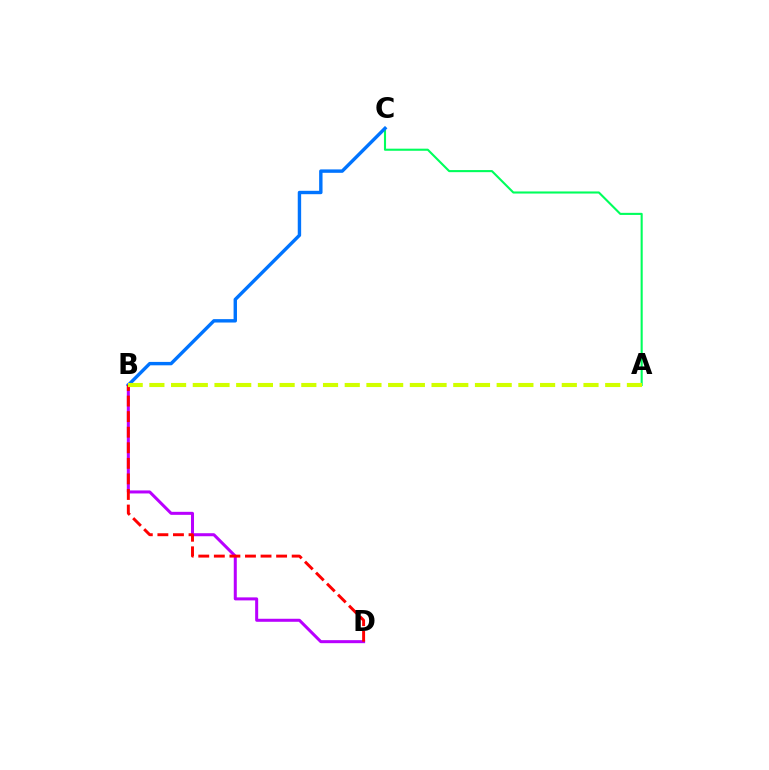{('B', 'D'): [{'color': '#b900ff', 'line_style': 'solid', 'thickness': 2.18}, {'color': '#ff0000', 'line_style': 'dashed', 'thickness': 2.11}], ('A', 'C'): [{'color': '#00ff5c', 'line_style': 'solid', 'thickness': 1.51}], ('B', 'C'): [{'color': '#0074ff', 'line_style': 'solid', 'thickness': 2.45}], ('A', 'B'): [{'color': '#d1ff00', 'line_style': 'dashed', 'thickness': 2.95}]}